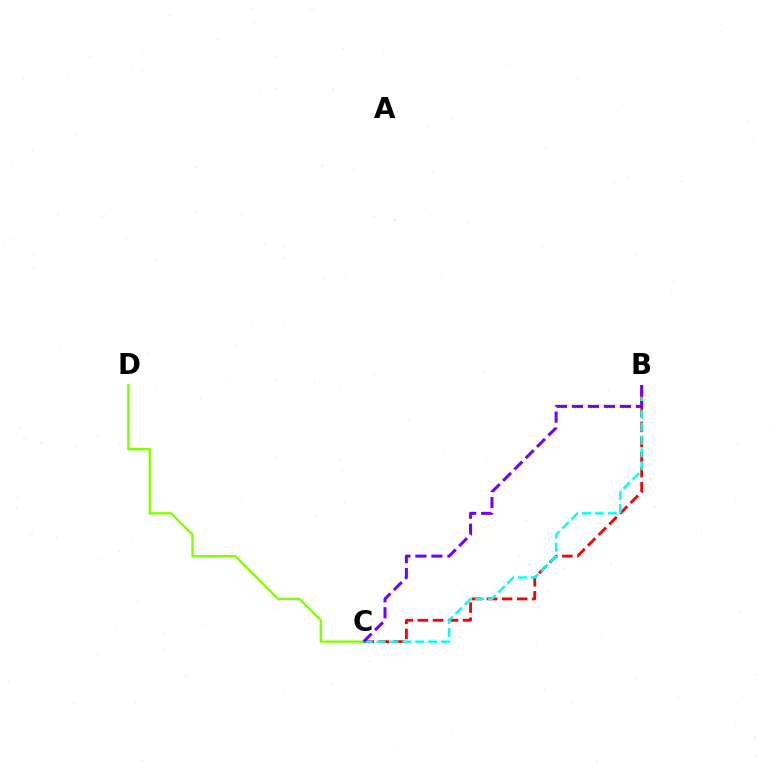{('C', 'D'): [{'color': '#84ff00', 'line_style': 'solid', 'thickness': 1.7}], ('B', 'C'): [{'color': '#ff0000', 'line_style': 'dashed', 'thickness': 2.05}, {'color': '#00fff6', 'line_style': 'dashed', 'thickness': 1.75}, {'color': '#7200ff', 'line_style': 'dashed', 'thickness': 2.17}]}